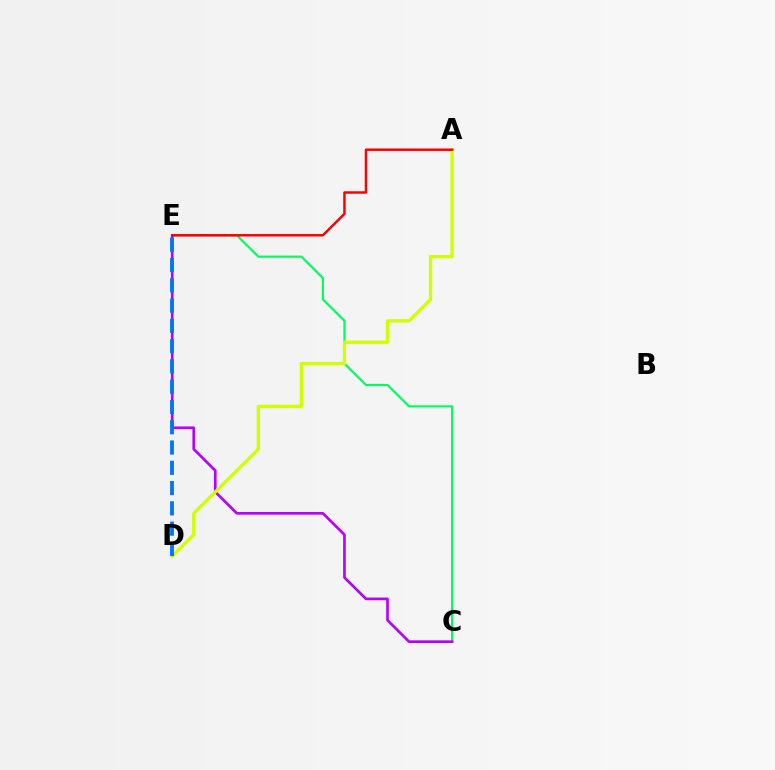{('C', 'E'): [{'color': '#00ff5c', 'line_style': 'solid', 'thickness': 1.57}, {'color': '#b900ff', 'line_style': 'solid', 'thickness': 1.92}], ('A', 'D'): [{'color': '#d1ff00', 'line_style': 'solid', 'thickness': 2.4}], ('A', 'E'): [{'color': '#ff0000', 'line_style': 'solid', 'thickness': 1.78}], ('D', 'E'): [{'color': '#0074ff', 'line_style': 'dashed', 'thickness': 2.75}]}